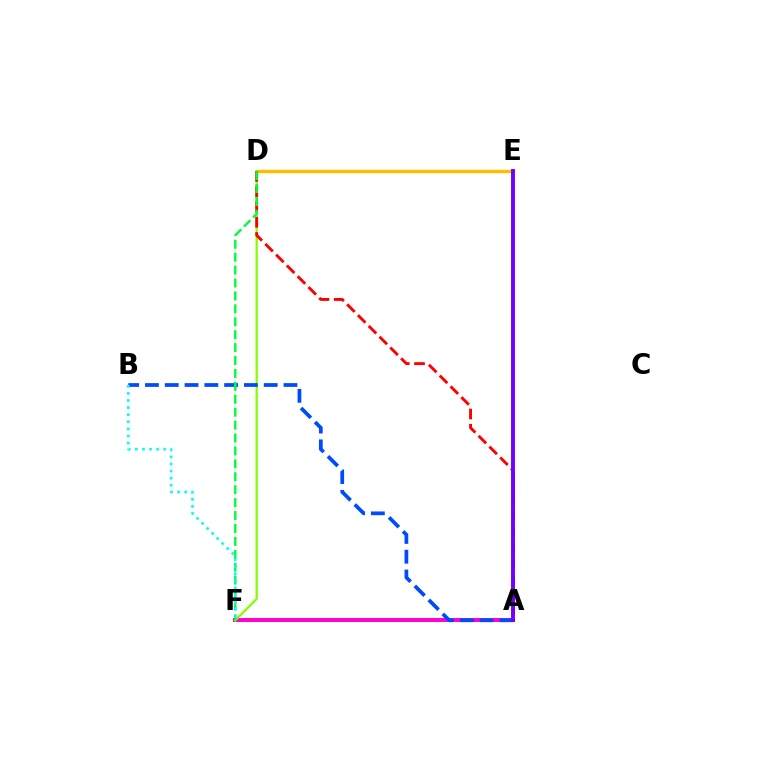{('A', 'F'): [{'color': '#ff00cf', 'line_style': 'solid', 'thickness': 2.83}], ('D', 'E'): [{'color': '#ffbd00', 'line_style': 'solid', 'thickness': 2.42}], ('D', 'F'): [{'color': '#84ff00', 'line_style': 'solid', 'thickness': 1.62}, {'color': '#00ff39', 'line_style': 'dashed', 'thickness': 1.75}], ('A', 'D'): [{'color': '#ff0000', 'line_style': 'dashed', 'thickness': 2.07}], ('A', 'B'): [{'color': '#004bff', 'line_style': 'dashed', 'thickness': 2.69}], ('A', 'E'): [{'color': '#7200ff', 'line_style': 'solid', 'thickness': 2.82}], ('B', 'F'): [{'color': '#00fff6', 'line_style': 'dotted', 'thickness': 1.93}]}